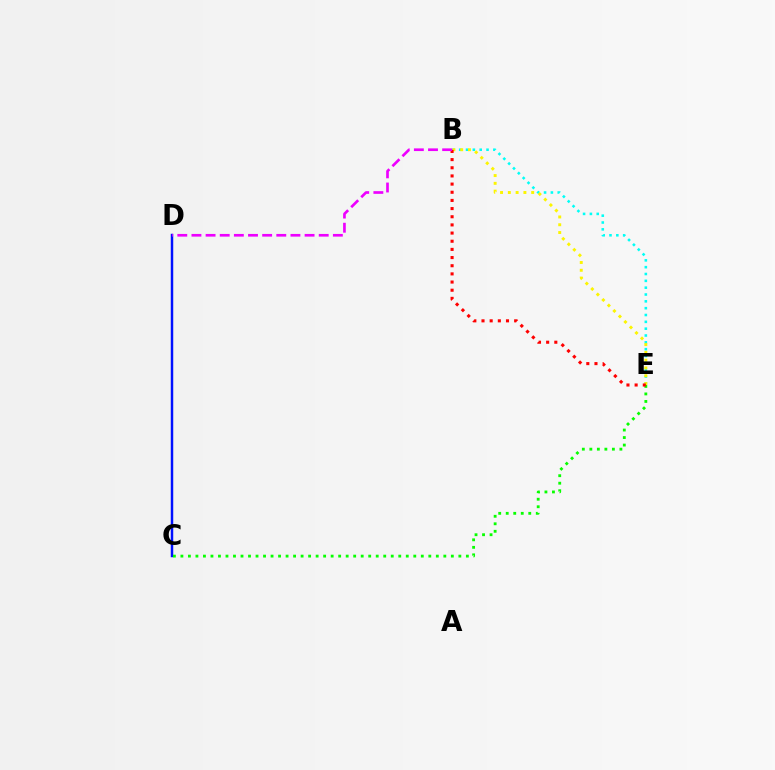{('C', 'D'): [{'color': '#0010ff', 'line_style': 'solid', 'thickness': 1.78}], ('C', 'E'): [{'color': '#08ff00', 'line_style': 'dotted', 'thickness': 2.04}], ('B', 'E'): [{'color': '#00fff6', 'line_style': 'dotted', 'thickness': 1.86}, {'color': '#fcf500', 'line_style': 'dotted', 'thickness': 2.12}, {'color': '#ff0000', 'line_style': 'dotted', 'thickness': 2.22}], ('B', 'D'): [{'color': '#ee00ff', 'line_style': 'dashed', 'thickness': 1.92}]}